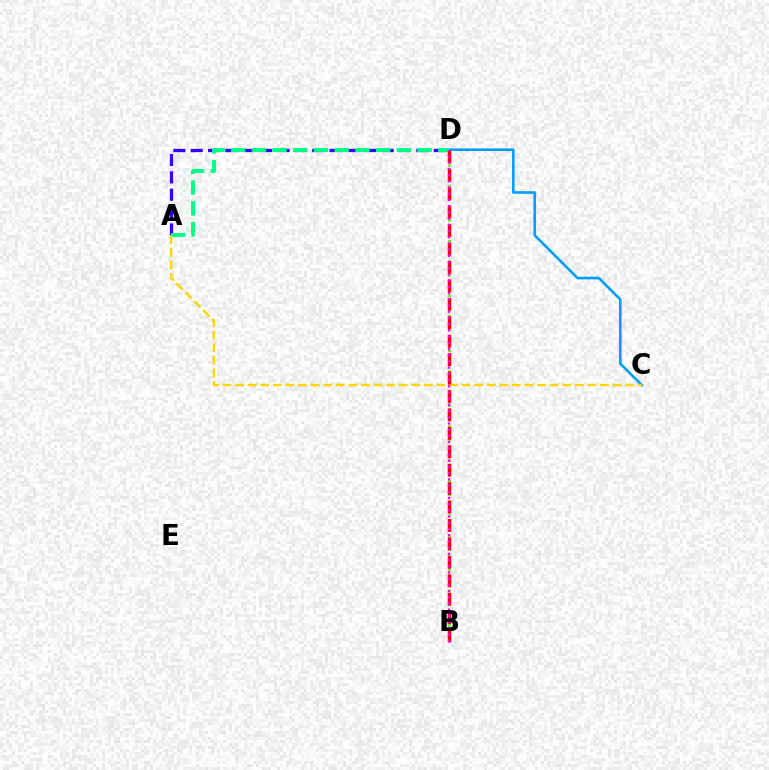{('C', 'D'): [{'color': '#009eff', 'line_style': 'solid', 'thickness': 1.87}], ('A', 'D'): [{'color': '#3700ff', 'line_style': 'dashed', 'thickness': 2.36}, {'color': '#00ff86', 'line_style': 'dashed', 'thickness': 2.81}], ('B', 'D'): [{'color': '#4fff00', 'line_style': 'dotted', 'thickness': 1.86}, {'color': '#ff0000', 'line_style': 'dashed', 'thickness': 2.5}, {'color': '#ff00ed', 'line_style': 'dotted', 'thickness': 1.69}], ('A', 'C'): [{'color': '#ffd500', 'line_style': 'dashed', 'thickness': 1.71}]}